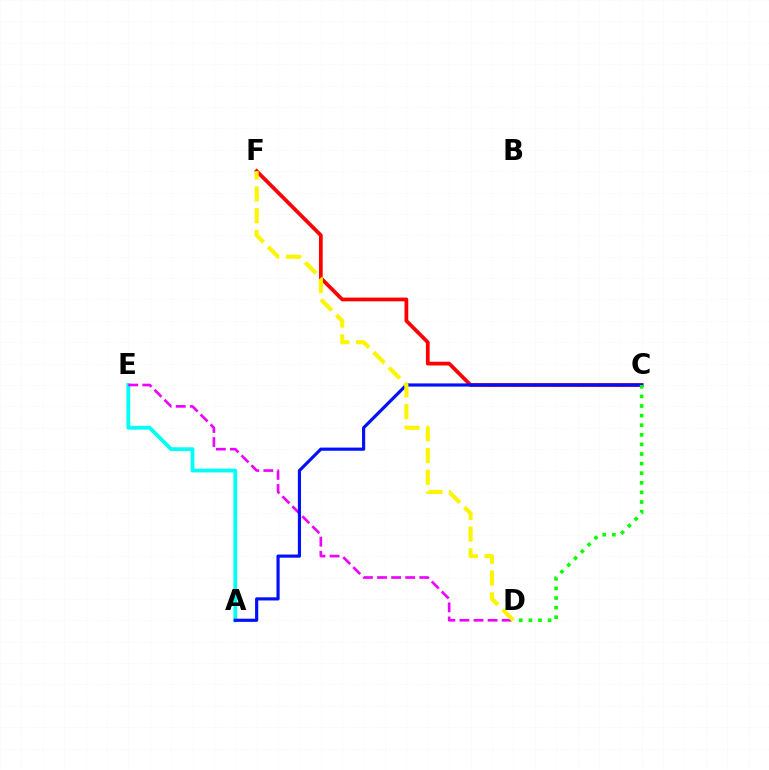{('A', 'E'): [{'color': '#00fff6', 'line_style': 'solid', 'thickness': 2.73}], ('C', 'F'): [{'color': '#ff0000', 'line_style': 'solid', 'thickness': 2.7}], ('D', 'E'): [{'color': '#ee00ff', 'line_style': 'dashed', 'thickness': 1.91}], ('A', 'C'): [{'color': '#0010ff', 'line_style': 'solid', 'thickness': 2.28}], ('D', 'F'): [{'color': '#fcf500', 'line_style': 'dashed', 'thickness': 2.96}], ('C', 'D'): [{'color': '#08ff00', 'line_style': 'dotted', 'thickness': 2.61}]}